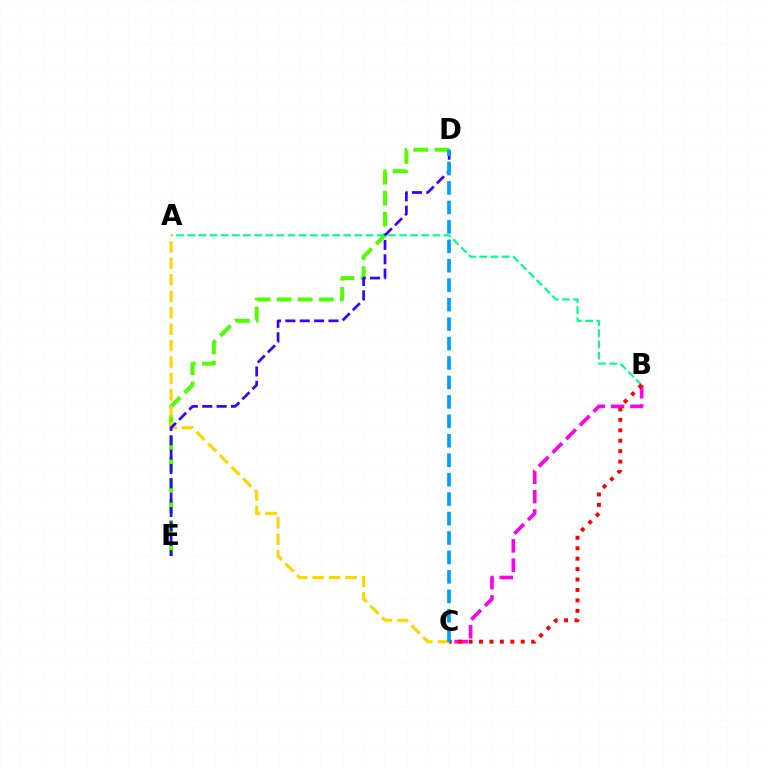{('D', 'E'): [{'color': '#4fff00', 'line_style': 'dashed', 'thickness': 2.86}, {'color': '#3700ff', 'line_style': 'dashed', 'thickness': 1.95}], ('B', 'C'): [{'color': '#ff00ed', 'line_style': 'dashed', 'thickness': 2.63}, {'color': '#ff0000', 'line_style': 'dotted', 'thickness': 2.84}], ('A', 'B'): [{'color': '#00ff86', 'line_style': 'dashed', 'thickness': 1.51}], ('A', 'C'): [{'color': '#ffd500', 'line_style': 'dashed', 'thickness': 2.23}], ('C', 'D'): [{'color': '#009eff', 'line_style': 'dashed', 'thickness': 2.64}]}